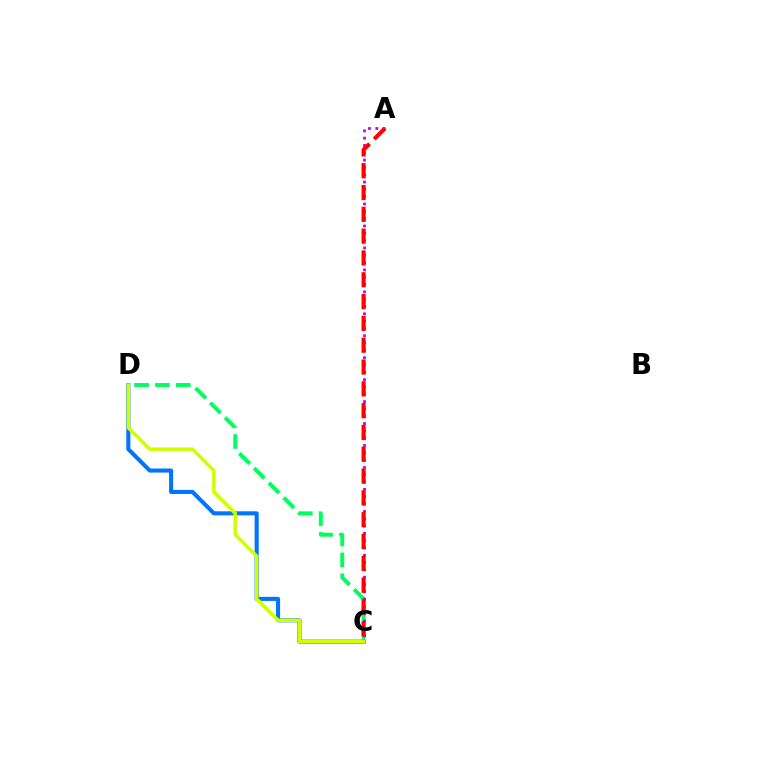{('C', 'D'): [{'color': '#0074ff', 'line_style': 'solid', 'thickness': 2.93}, {'color': '#00ff5c', 'line_style': 'dashed', 'thickness': 2.83}, {'color': '#d1ff00', 'line_style': 'solid', 'thickness': 2.55}], ('A', 'C'): [{'color': '#b900ff', 'line_style': 'dotted', 'thickness': 1.99}, {'color': '#ff0000', 'line_style': 'dashed', 'thickness': 2.96}]}